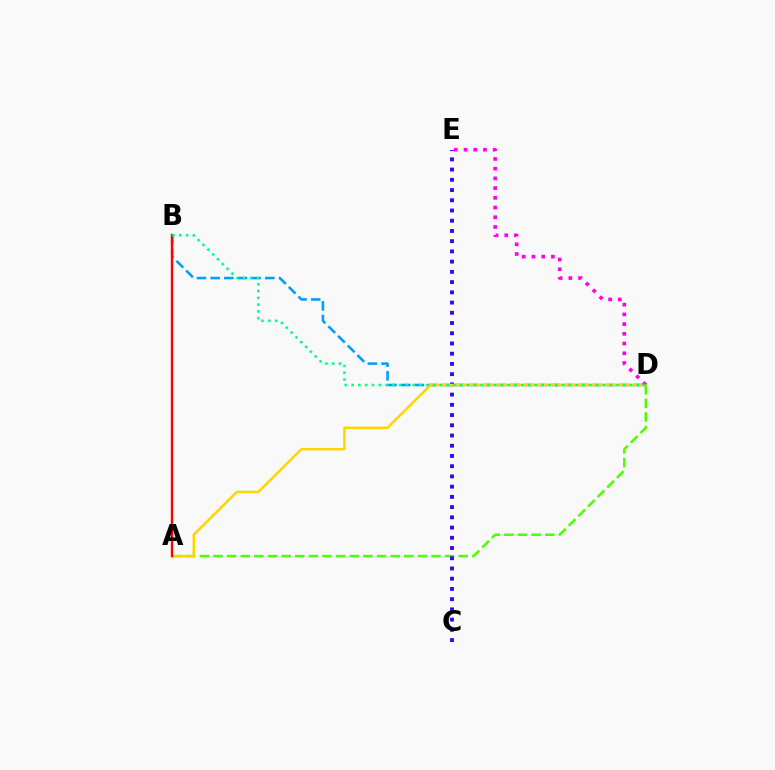{('A', 'D'): [{'color': '#4fff00', 'line_style': 'dashed', 'thickness': 1.85}, {'color': '#ffd500', 'line_style': 'solid', 'thickness': 1.78}], ('C', 'E'): [{'color': '#3700ff', 'line_style': 'dotted', 'thickness': 2.78}], ('B', 'D'): [{'color': '#009eff', 'line_style': 'dashed', 'thickness': 1.86}, {'color': '#00ff86', 'line_style': 'dotted', 'thickness': 1.85}], ('A', 'B'): [{'color': '#ff0000', 'line_style': 'solid', 'thickness': 1.72}], ('D', 'E'): [{'color': '#ff00ed', 'line_style': 'dotted', 'thickness': 2.64}]}